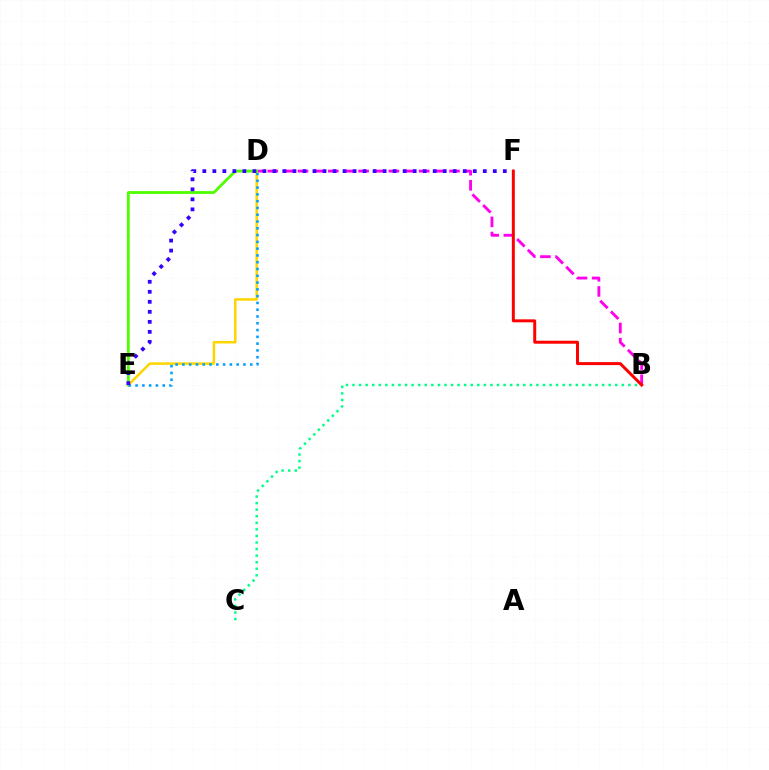{('B', 'D'): [{'color': '#ff00ed', 'line_style': 'dashed', 'thickness': 2.06}], ('B', 'C'): [{'color': '#00ff86', 'line_style': 'dotted', 'thickness': 1.78}], ('D', 'E'): [{'color': '#ffd500', 'line_style': 'solid', 'thickness': 1.82}, {'color': '#4fff00', 'line_style': 'solid', 'thickness': 2.02}, {'color': '#009eff', 'line_style': 'dotted', 'thickness': 1.84}], ('E', 'F'): [{'color': '#3700ff', 'line_style': 'dotted', 'thickness': 2.72}], ('B', 'F'): [{'color': '#ff0000', 'line_style': 'solid', 'thickness': 2.15}]}